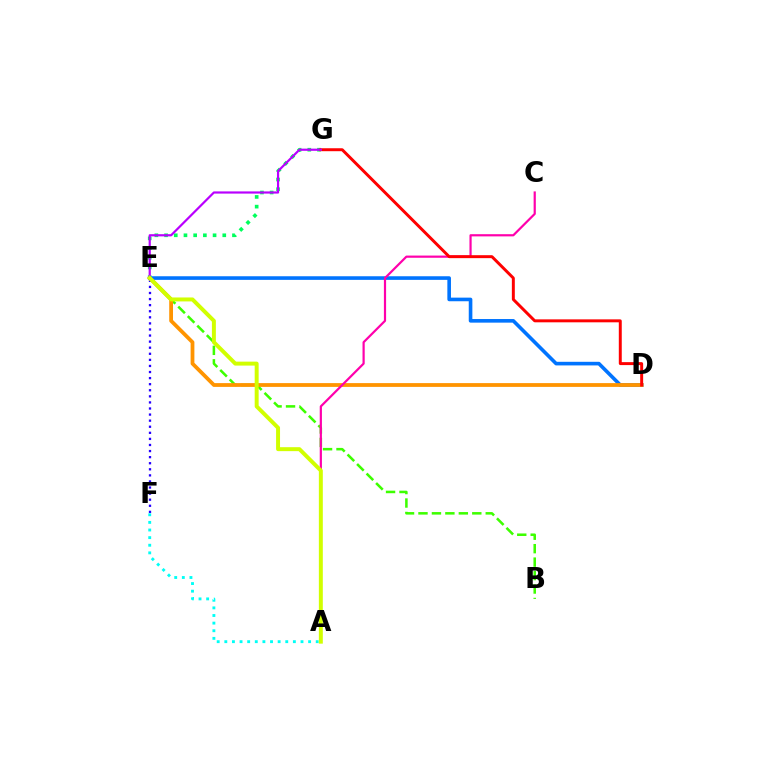{('E', 'F'): [{'color': '#2500ff', 'line_style': 'dotted', 'thickness': 1.65}], ('E', 'G'): [{'color': '#00ff5c', 'line_style': 'dotted', 'thickness': 2.64}, {'color': '#b900ff', 'line_style': 'solid', 'thickness': 1.58}], ('A', 'F'): [{'color': '#00fff6', 'line_style': 'dotted', 'thickness': 2.07}], ('D', 'E'): [{'color': '#0074ff', 'line_style': 'solid', 'thickness': 2.6}, {'color': '#ff9400', 'line_style': 'solid', 'thickness': 2.72}], ('B', 'E'): [{'color': '#3dff00', 'line_style': 'dashed', 'thickness': 1.83}], ('A', 'C'): [{'color': '#ff00ac', 'line_style': 'solid', 'thickness': 1.58}], ('D', 'G'): [{'color': '#ff0000', 'line_style': 'solid', 'thickness': 2.13}], ('A', 'E'): [{'color': '#d1ff00', 'line_style': 'solid', 'thickness': 2.85}]}